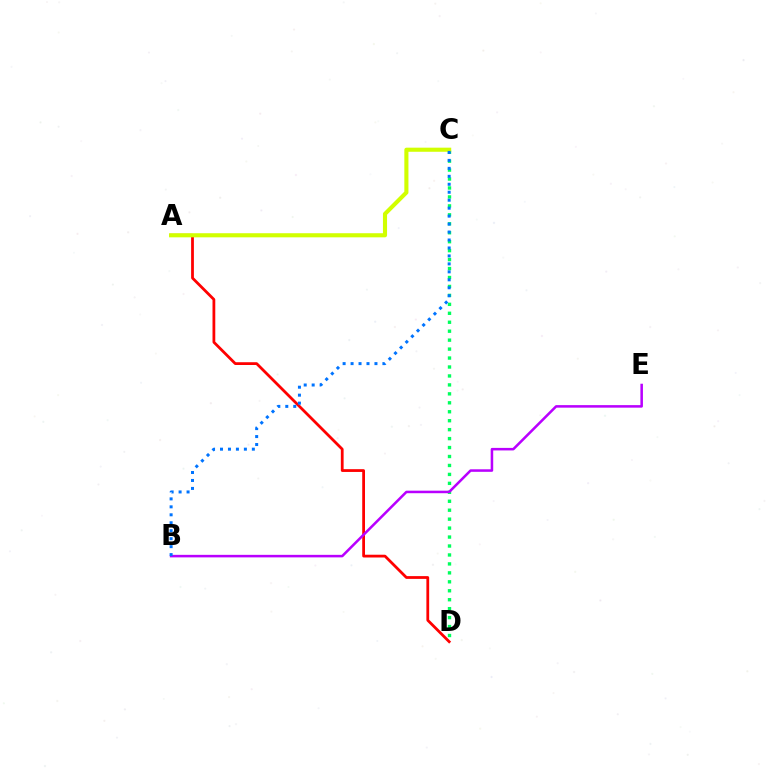{('A', 'D'): [{'color': '#ff0000', 'line_style': 'solid', 'thickness': 2.0}], ('C', 'D'): [{'color': '#00ff5c', 'line_style': 'dotted', 'thickness': 2.43}], ('B', 'E'): [{'color': '#b900ff', 'line_style': 'solid', 'thickness': 1.83}], ('A', 'C'): [{'color': '#d1ff00', 'line_style': 'solid', 'thickness': 2.96}], ('B', 'C'): [{'color': '#0074ff', 'line_style': 'dotted', 'thickness': 2.16}]}